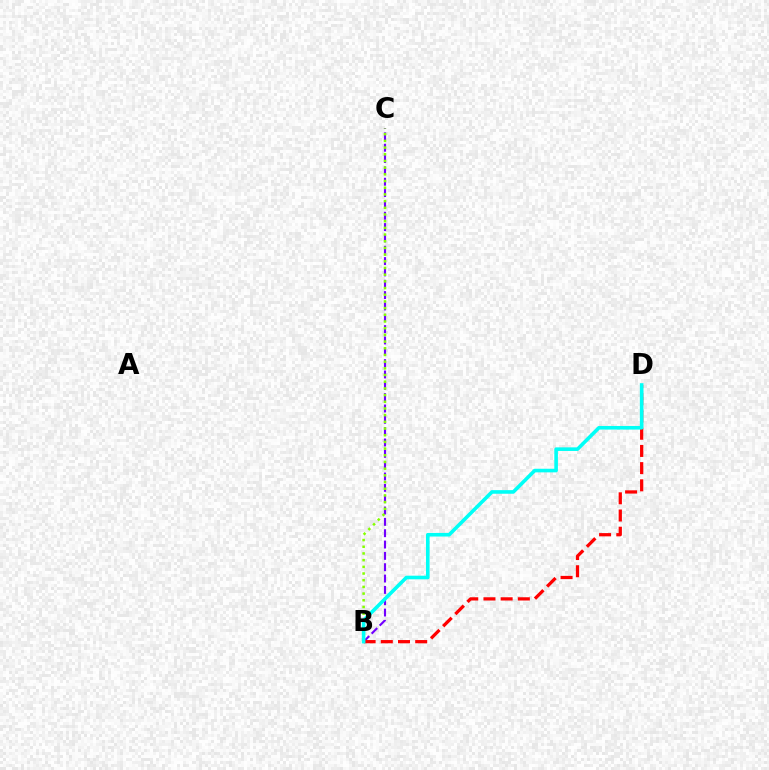{('B', 'C'): [{'color': '#7200ff', 'line_style': 'dashed', 'thickness': 1.54}, {'color': '#84ff00', 'line_style': 'dotted', 'thickness': 1.82}], ('B', 'D'): [{'color': '#ff0000', 'line_style': 'dashed', 'thickness': 2.34}, {'color': '#00fff6', 'line_style': 'solid', 'thickness': 2.6}]}